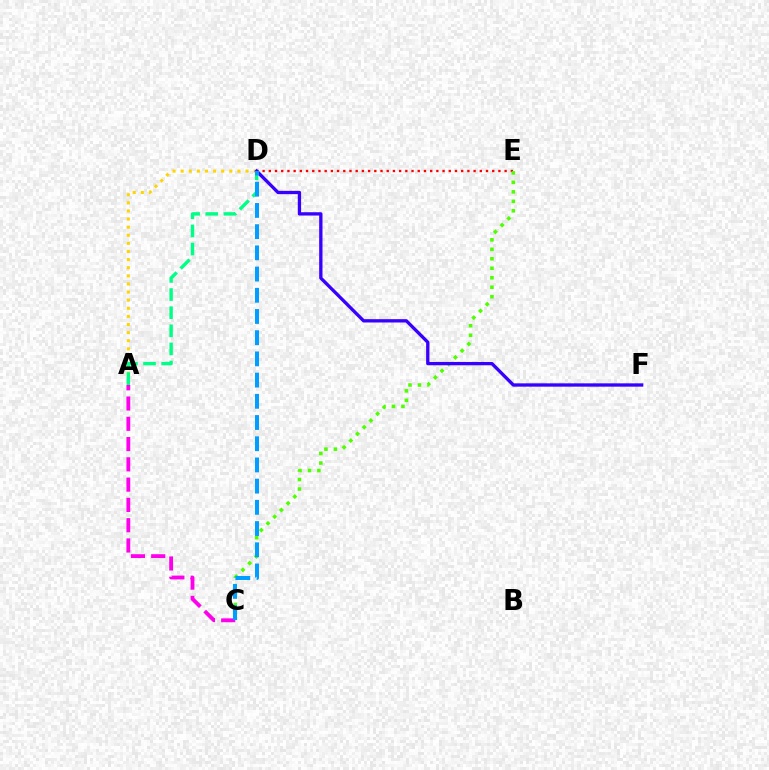{('D', 'E'): [{'color': '#ff0000', 'line_style': 'dotted', 'thickness': 1.69}], ('A', 'C'): [{'color': '#ff00ed', 'line_style': 'dashed', 'thickness': 2.75}], ('C', 'E'): [{'color': '#4fff00', 'line_style': 'dotted', 'thickness': 2.57}], ('A', 'D'): [{'color': '#ffd500', 'line_style': 'dotted', 'thickness': 2.2}, {'color': '#00ff86', 'line_style': 'dashed', 'thickness': 2.46}], ('D', 'F'): [{'color': '#3700ff', 'line_style': 'solid', 'thickness': 2.39}], ('C', 'D'): [{'color': '#009eff', 'line_style': 'dashed', 'thickness': 2.88}]}